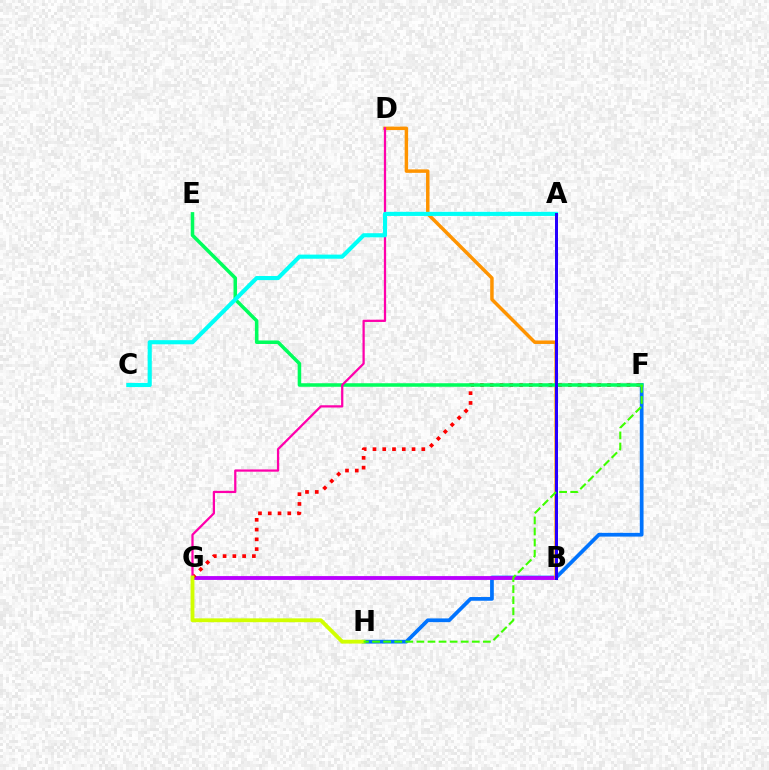{('F', 'H'): [{'color': '#0074ff', 'line_style': 'solid', 'thickness': 2.68}, {'color': '#3dff00', 'line_style': 'dashed', 'thickness': 1.51}], ('B', 'G'): [{'color': '#b900ff', 'line_style': 'solid', 'thickness': 2.76}], ('B', 'D'): [{'color': '#ff9400', 'line_style': 'solid', 'thickness': 2.5}], ('F', 'G'): [{'color': '#ff0000', 'line_style': 'dotted', 'thickness': 2.66}], ('E', 'F'): [{'color': '#00ff5c', 'line_style': 'solid', 'thickness': 2.54}], ('D', 'G'): [{'color': '#ff00ac', 'line_style': 'solid', 'thickness': 1.63}], ('A', 'C'): [{'color': '#00fff6', 'line_style': 'solid', 'thickness': 2.96}], ('A', 'B'): [{'color': '#2500ff', 'line_style': 'solid', 'thickness': 2.16}], ('G', 'H'): [{'color': '#d1ff00', 'line_style': 'solid', 'thickness': 2.77}]}